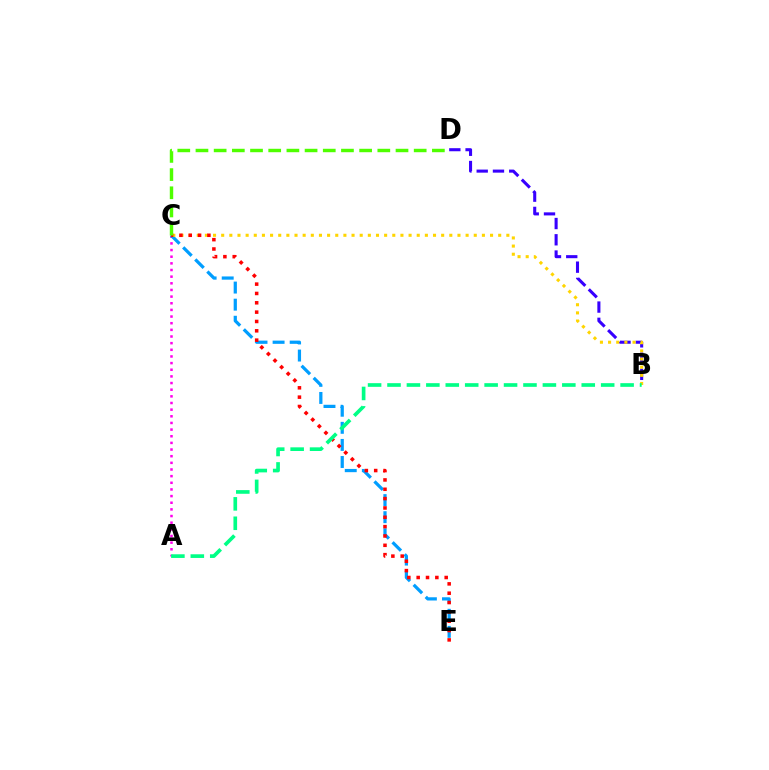{('B', 'D'): [{'color': '#3700ff', 'line_style': 'dashed', 'thickness': 2.21}], ('A', 'C'): [{'color': '#ff00ed', 'line_style': 'dotted', 'thickness': 1.81}], ('C', 'E'): [{'color': '#009eff', 'line_style': 'dashed', 'thickness': 2.32}, {'color': '#ff0000', 'line_style': 'dotted', 'thickness': 2.54}], ('B', 'C'): [{'color': '#ffd500', 'line_style': 'dotted', 'thickness': 2.21}], ('A', 'B'): [{'color': '#00ff86', 'line_style': 'dashed', 'thickness': 2.64}], ('C', 'D'): [{'color': '#4fff00', 'line_style': 'dashed', 'thickness': 2.47}]}